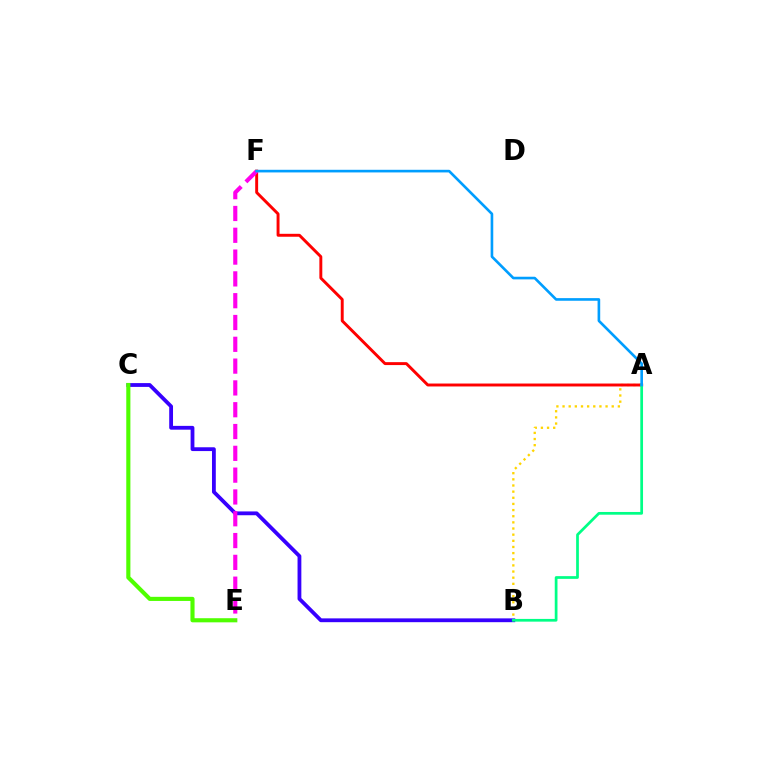{('B', 'C'): [{'color': '#3700ff', 'line_style': 'solid', 'thickness': 2.74}], ('A', 'B'): [{'color': '#ffd500', 'line_style': 'dotted', 'thickness': 1.67}, {'color': '#00ff86', 'line_style': 'solid', 'thickness': 1.96}], ('A', 'F'): [{'color': '#ff0000', 'line_style': 'solid', 'thickness': 2.11}, {'color': '#009eff', 'line_style': 'solid', 'thickness': 1.9}], ('C', 'E'): [{'color': '#4fff00', 'line_style': 'solid', 'thickness': 2.96}], ('E', 'F'): [{'color': '#ff00ed', 'line_style': 'dashed', 'thickness': 2.96}]}